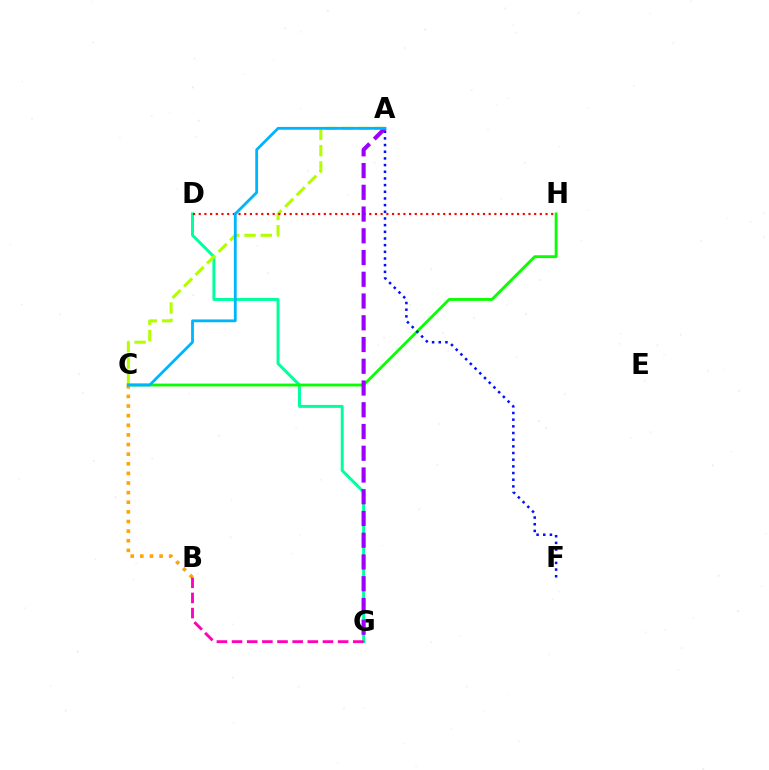{('D', 'G'): [{'color': '#00ff9d', 'line_style': 'solid', 'thickness': 2.14}], ('A', 'C'): [{'color': '#b3ff00', 'line_style': 'dashed', 'thickness': 2.21}, {'color': '#00b5ff', 'line_style': 'solid', 'thickness': 2.03}], ('D', 'H'): [{'color': '#ff0000', 'line_style': 'dotted', 'thickness': 1.54}], ('C', 'H'): [{'color': '#08ff00', 'line_style': 'solid', 'thickness': 2.04}], ('B', 'C'): [{'color': '#ffa500', 'line_style': 'dotted', 'thickness': 2.61}], ('A', 'F'): [{'color': '#0010ff', 'line_style': 'dotted', 'thickness': 1.81}], ('B', 'G'): [{'color': '#ff00bd', 'line_style': 'dashed', 'thickness': 2.06}], ('A', 'G'): [{'color': '#9b00ff', 'line_style': 'dashed', 'thickness': 2.95}]}